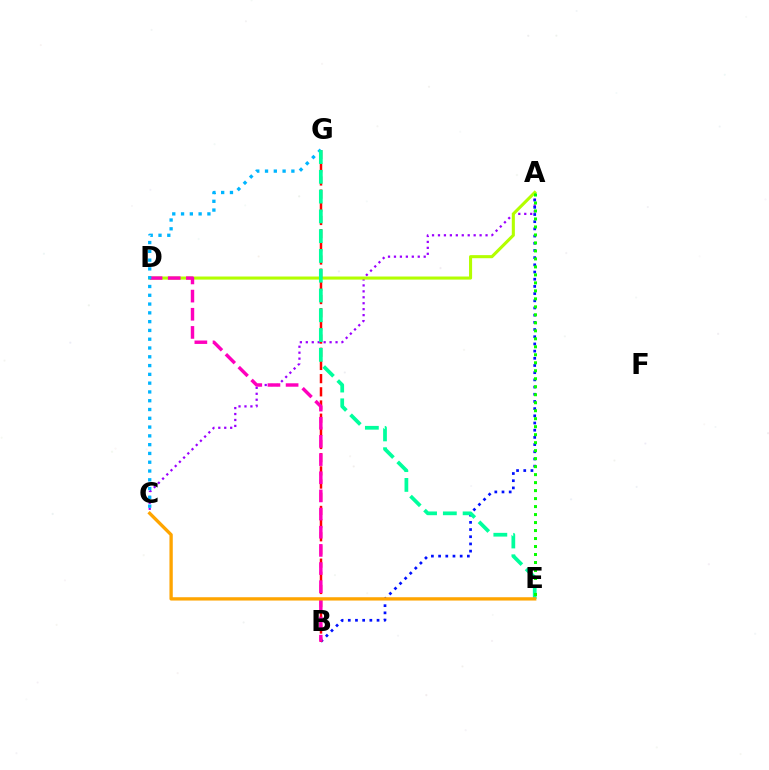{('A', 'C'): [{'color': '#9b00ff', 'line_style': 'dotted', 'thickness': 1.62}], ('A', 'B'): [{'color': '#0010ff', 'line_style': 'dotted', 'thickness': 1.95}], ('A', 'D'): [{'color': '#b3ff00', 'line_style': 'solid', 'thickness': 2.22}], ('B', 'G'): [{'color': '#ff0000', 'line_style': 'dashed', 'thickness': 1.79}], ('B', 'D'): [{'color': '#ff00bd', 'line_style': 'dashed', 'thickness': 2.47}], ('C', 'G'): [{'color': '#00b5ff', 'line_style': 'dotted', 'thickness': 2.39}], ('E', 'G'): [{'color': '#00ff9d', 'line_style': 'dashed', 'thickness': 2.69}], ('A', 'E'): [{'color': '#08ff00', 'line_style': 'dotted', 'thickness': 2.17}], ('C', 'E'): [{'color': '#ffa500', 'line_style': 'solid', 'thickness': 2.39}]}